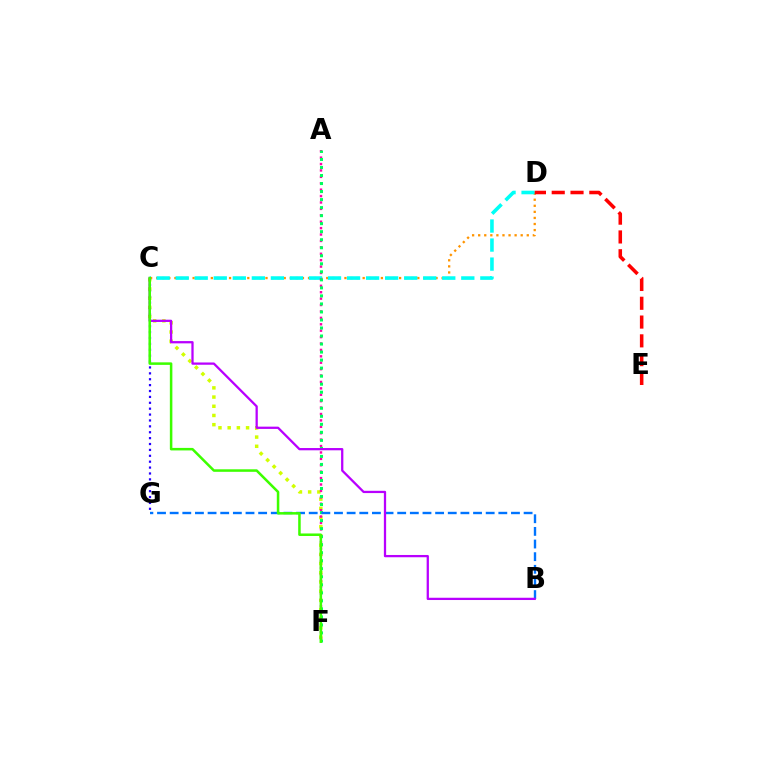{('C', 'D'): [{'color': '#ff9400', 'line_style': 'dotted', 'thickness': 1.65}, {'color': '#00fff6', 'line_style': 'dashed', 'thickness': 2.59}], ('C', 'F'): [{'color': '#d1ff00', 'line_style': 'dotted', 'thickness': 2.5}, {'color': '#3dff00', 'line_style': 'solid', 'thickness': 1.82}], ('A', 'F'): [{'color': '#ff00ac', 'line_style': 'dotted', 'thickness': 1.74}, {'color': '#00ff5c', 'line_style': 'dotted', 'thickness': 2.18}], ('C', 'G'): [{'color': '#2500ff', 'line_style': 'dotted', 'thickness': 1.6}], ('B', 'G'): [{'color': '#0074ff', 'line_style': 'dashed', 'thickness': 1.72}], ('B', 'C'): [{'color': '#b900ff', 'line_style': 'solid', 'thickness': 1.63}], ('D', 'E'): [{'color': '#ff0000', 'line_style': 'dashed', 'thickness': 2.55}]}